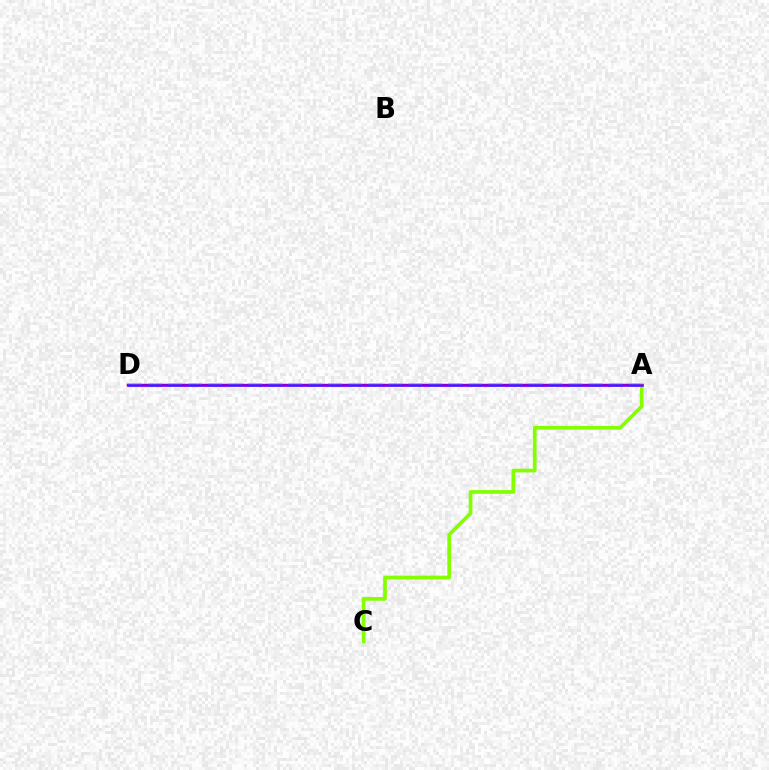{('A', 'D'): [{'color': '#ff0000', 'line_style': 'solid', 'thickness': 1.77}, {'color': '#00fff6', 'line_style': 'dashed', 'thickness': 2.72}, {'color': '#7200ff', 'line_style': 'solid', 'thickness': 1.89}], ('A', 'C'): [{'color': '#84ff00', 'line_style': 'solid', 'thickness': 2.67}]}